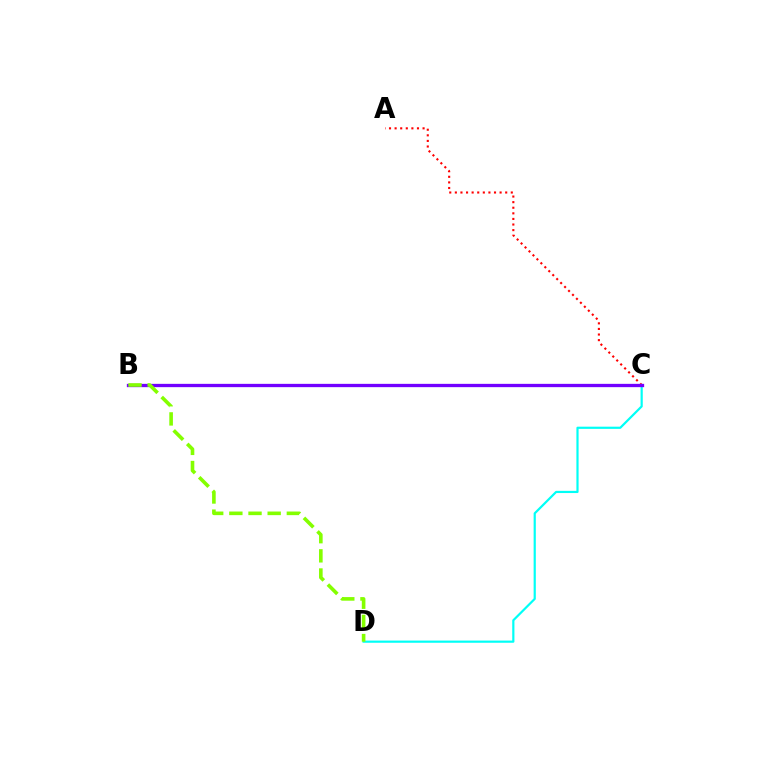{('C', 'D'): [{'color': '#00fff6', 'line_style': 'solid', 'thickness': 1.58}], ('A', 'C'): [{'color': '#ff0000', 'line_style': 'dotted', 'thickness': 1.52}], ('B', 'C'): [{'color': '#7200ff', 'line_style': 'solid', 'thickness': 2.38}], ('B', 'D'): [{'color': '#84ff00', 'line_style': 'dashed', 'thickness': 2.6}]}